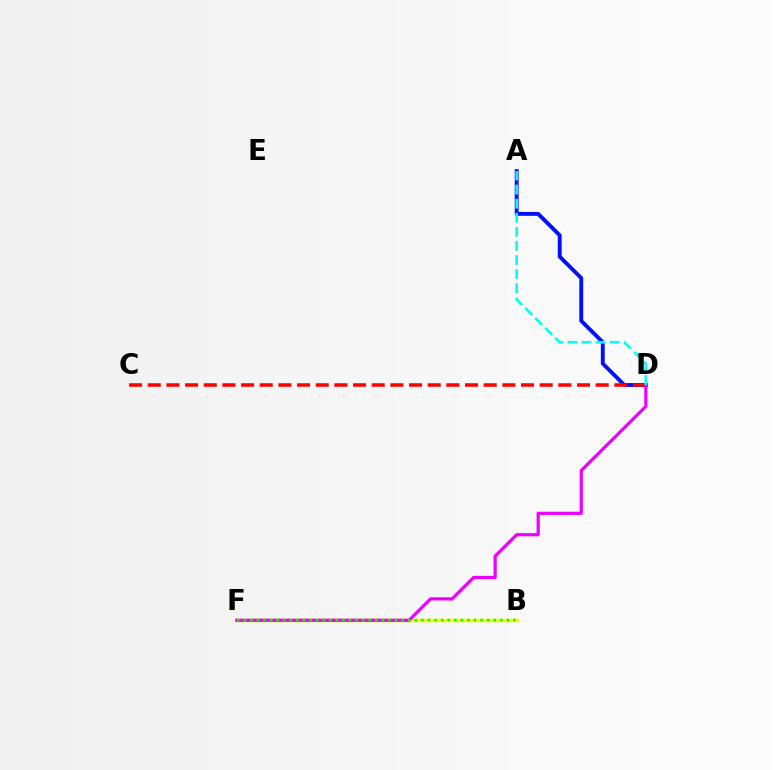{('B', 'F'): [{'color': '#fcf500', 'line_style': 'solid', 'thickness': 2.49}, {'color': '#08ff00', 'line_style': 'dotted', 'thickness': 1.79}], ('A', 'D'): [{'color': '#0010ff', 'line_style': 'solid', 'thickness': 2.8}, {'color': '#00fff6', 'line_style': 'dashed', 'thickness': 1.92}], ('C', 'D'): [{'color': '#ff0000', 'line_style': 'dashed', 'thickness': 2.54}], ('D', 'F'): [{'color': '#ee00ff', 'line_style': 'solid', 'thickness': 2.31}]}